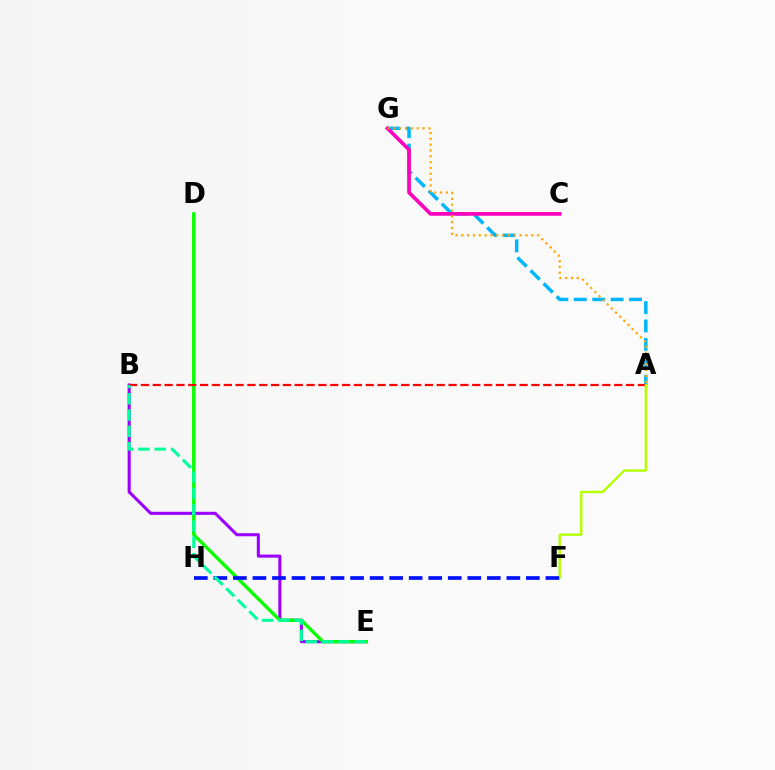{('A', 'G'): [{'color': '#00b5ff', 'line_style': 'dashed', 'thickness': 2.5}, {'color': '#ffa500', 'line_style': 'dotted', 'thickness': 1.58}], ('C', 'G'): [{'color': '#ff00bd', 'line_style': 'solid', 'thickness': 2.65}], ('B', 'E'): [{'color': '#9b00ff', 'line_style': 'solid', 'thickness': 2.21}, {'color': '#00ff9d', 'line_style': 'dashed', 'thickness': 2.21}], ('D', 'E'): [{'color': '#08ff00', 'line_style': 'solid', 'thickness': 2.42}], ('A', 'B'): [{'color': '#ff0000', 'line_style': 'dashed', 'thickness': 1.61}], ('A', 'F'): [{'color': '#b3ff00', 'line_style': 'solid', 'thickness': 1.71}], ('F', 'H'): [{'color': '#0010ff', 'line_style': 'dashed', 'thickness': 2.65}]}